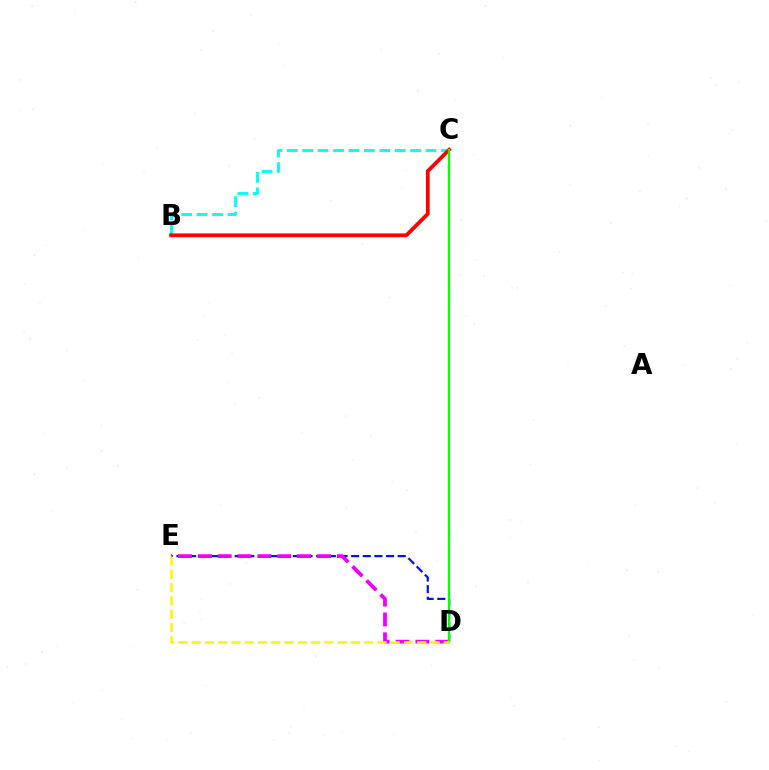{('D', 'E'): [{'color': '#0010ff', 'line_style': 'dashed', 'thickness': 1.58}, {'color': '#ee00ff', 'line_style': 'dashed', 'thickness': 2.7}, {'color': '#fcf500', 'line_style': 'dashed', 'thickness': 1.8}], ('B', 'C'): [{'color': '#00fff6', 'line_style': 'dashed', 'thickness': 2.09}, {'color': '#ff0000', 'line_style': 'solid', 'thickness': 2.71}], ('C', 'D'): [{'color': '#08ff00', 'line_style': 'solid', 'thickness': 1.65}]}